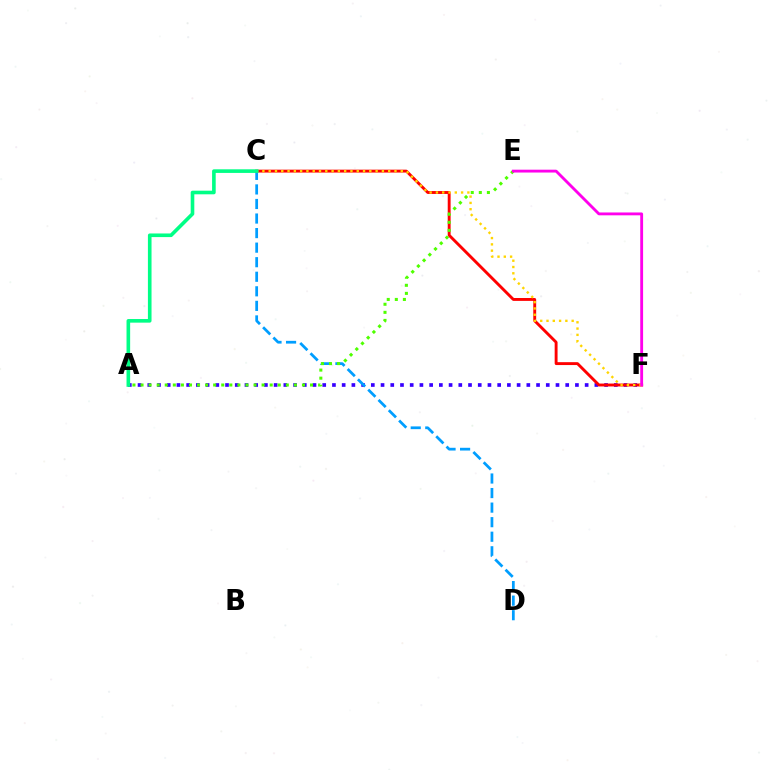{('A', 'F'): [{'color': '#3700ff', 'line_style': 'dotted', 'thickness': 2.64}], ('C', 'D'): [{'color': '#009eff', 'line_style': 'dashed', 'thickness': 1.98}], ('C', 'F'): [{'color': '#ff0000', 'line_style': 'solid', 'thickness': 2.08}, {'color': '#ffd500', 'line_style': 'dotted', 'thickness': 1.71}], ('A', 'C'): [{'color': '#00ff86', 'line_style': 'solid', 'thickness': 2.61}], ('A', 'E'): [{'color': '#4fff00', 'line_style': 'dotted', 'thickness': 2.19}], ('E', 'F'): [{'color': '#ff00ed', 'line_style': 'solid', 'thickness': 2.05}]}